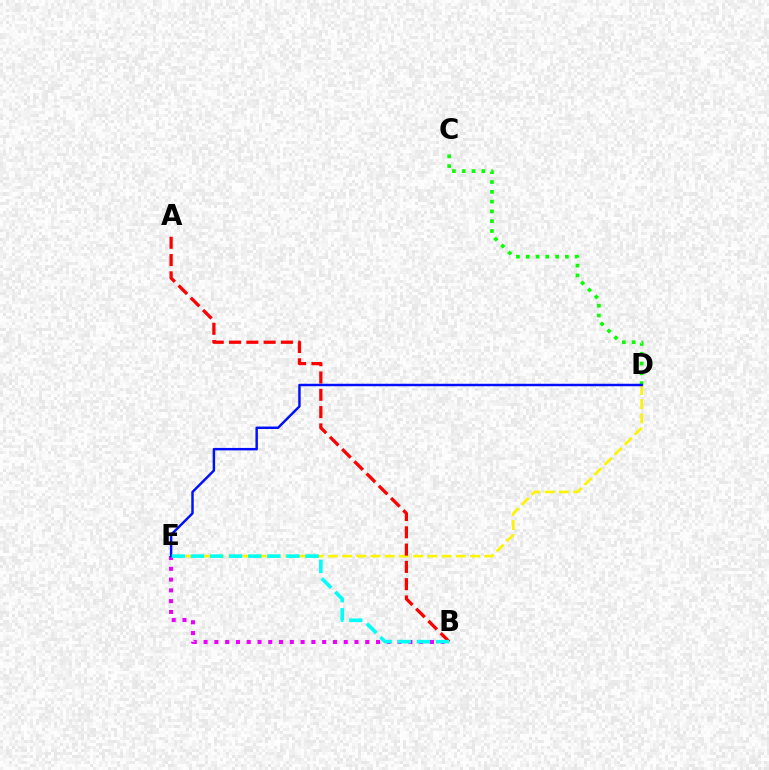{('D', 'E'): [{'color': '#fcf500', 'line_style': 'dashed', 'thickness': 1.93}, {'color': '#0010ff', 'line_style': 'solid', 'thickness': 1.77}], ('A', 'B'): [{'color': '#ff0000', 'line_style': 'dashed', 'thickness': 2.35}], ('B', 'E'): [{'color': '#ee00ff', 'line_style': 'dotted', 'thickness': 2.93}, {'color': '#00fff6', 'line_style': 'dashed', 'thickness': 2.59}], ('C', 'D'): [{'color': '#08ff00', 'line_style': 'dotted', 'thickness': 2.66}]}